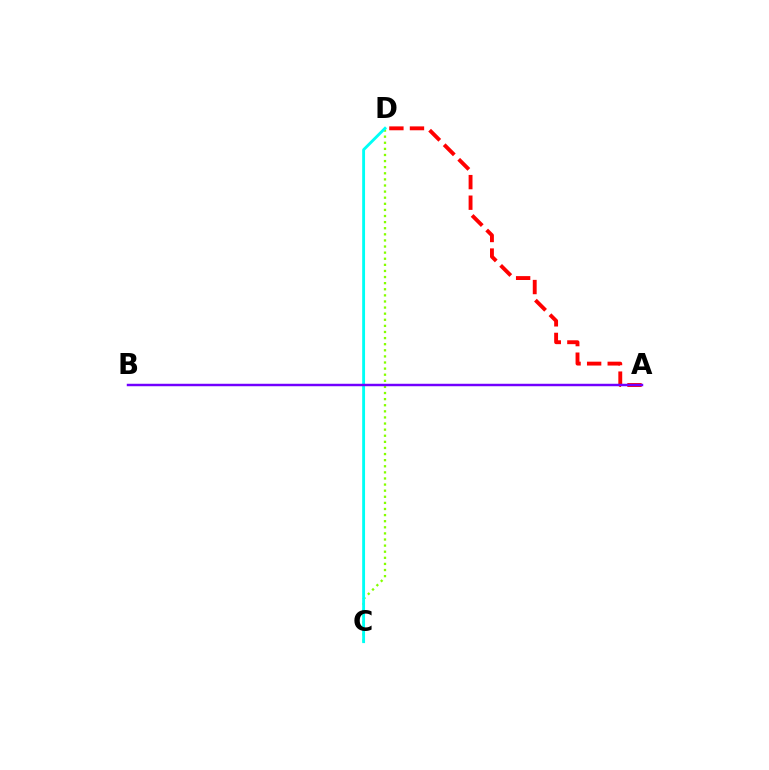{('A', 'D'): [{'color': '#ff0000', 'line_style': 'dashed', 'thickness': 2.8}], ('C', 'D'): [{'color': '#84ff00', 'line_style': 'dotted', 'thickness': 1.66}, {'color': '#00fff6', 'line_style': 'solid', 'thickness': 2.06}], ('A', 'B'): [{'color': '#7200ff', 'line_style': 'solid', 'thickness': 1.77}]}